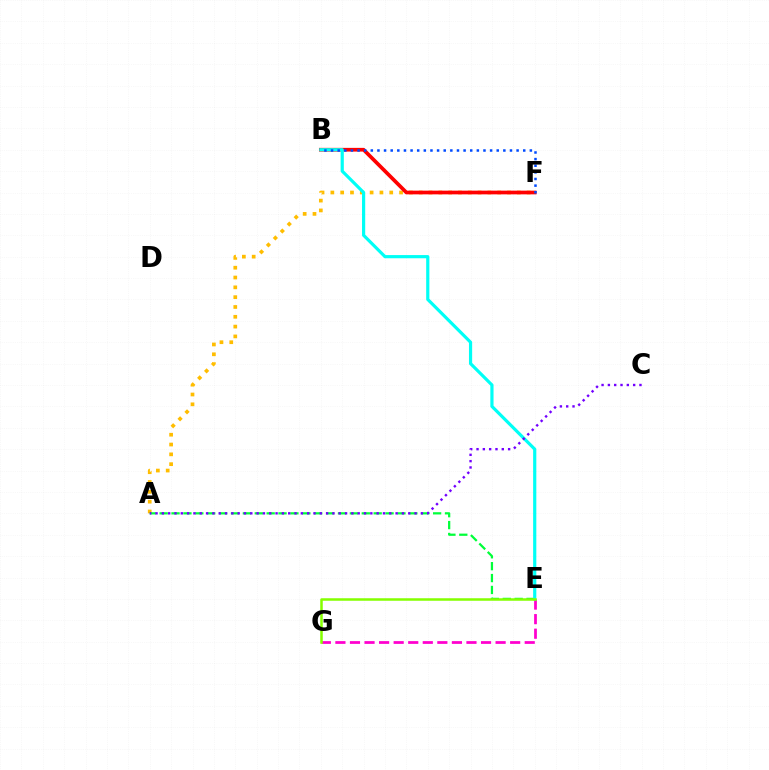{('E', 'G'): [{'color': '#ff00cf', 'line_style': 'dashed', 'thickness': 1.98}, {'color': '#84ff00', 'line_style': 'solid', 'thickness': 1.81}], ('A', 'F'): [{'color': '#ffbd00', 'line_style': 'dotted', 'thickness': 2.67}], ('A', 'E'): [{'color': '#00ff39', 'line_style': 'dashed', 'thickness': 1.62}], ('B', 'F'): [{'color': '#ff0000', 'line_style': 'solid', 'thickness': 2.67}, {'color': '#004bff', 'line_style': 'dotted', 'thickness': 1.8}], ('B', 'E'): [{'color': '#00fff6', 'line_style': 'solid', 'thickness': 2.29}], ('A', 'C'): [{'color': '#7200ff', 'line_style': 'dotted', 'thickness': 1.72}]}